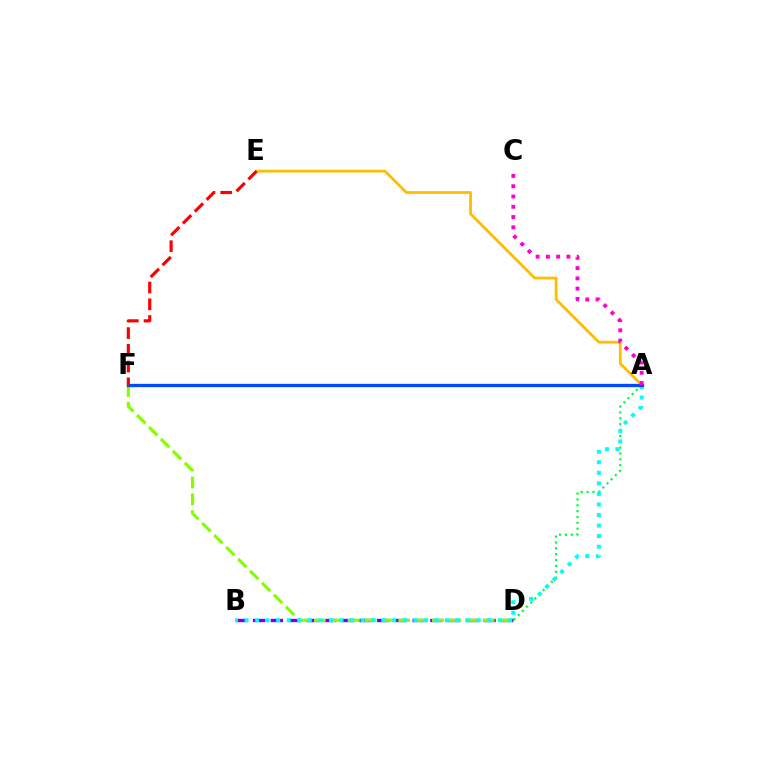{('A', 'D'): [{'color': '#00ff39', 'line_style': 'dotted', 'thickness': 1.59}], ('B', 'D'): [{'color': '#7200ff', 'line_style': 'dashed', 'thickness': 2.41}], ('A', 'E'): [{'color': '#ffbd00', 'line_style': 'solid', 'thickness': 2.0}], ('D', 'F'): [{'color': '#84ff00', 'line_style': 'dashed', 'thickness': 2.29}], ('A', 'B'): [{'color': '#00fff6', 'line_style': 'dotted', 'thickness': 2.87}], ('A', 'F'): [{'color': '#004bff', 'line_style': 'solid', 'thickness': 2.38}], ('A', 'C'): [{'color': '#ff00cf', 'line_style': 'dotted', 'thickness': 2.79}], ('E', 'F'): [{'color': '#ff0000', 'line_style': 'dashed', 'thickness': 2.27}]}